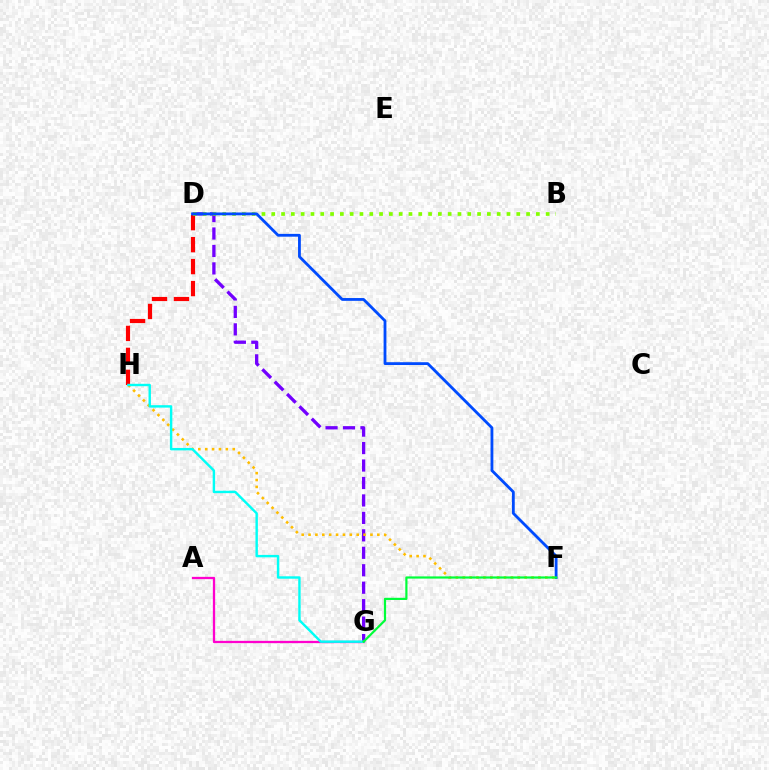{('D', 'H'): [{'color': '#ff0000', 'line_style': 'dashed', 'thickness': 2.98}], ('D', 'G'): [{'color': '#7200ff', 'line_style': 'dashed', 'thickness': 2.37}], ('B', 'D'): [{'color': '#84ff00', 'line_style': 'dotted', 'thickness': 2.66}], ('D', 'F'): [{'color': '#004bff', 'line_style': 'solid', 'thickness': 2.02}], ('F', 'H'): [{'color': '#ffbd00', 'line_style': 'dotted', 'thickness': 1.87}], ('A', 'G'): [{'color': '#ff00cf', 'line_style': 'solid', 'thickness': 1.65}], ('G', 'H'): [{'color': '#00fff6', 'line_style': 'solid', 'thickness': 1.74}], ('F', 'G'): [{'color': '#00ff39', 'line_style': 'solid', 'thickness': 1.58}]}